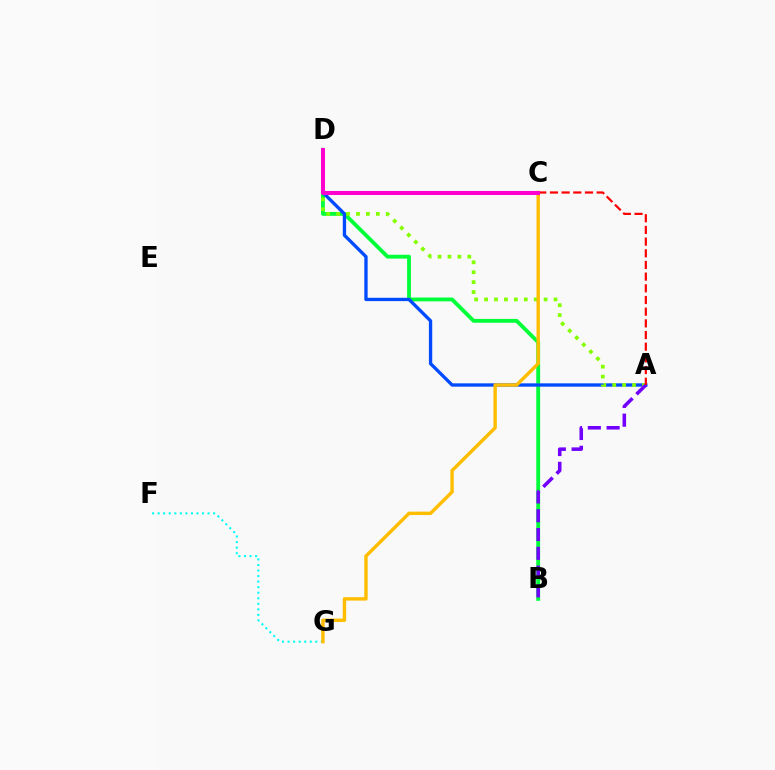{('B', 'D'): [{'color': '#00ff39', 'line_style': 'solid', 'thickness': 2.76}], ('A', 'D'): [{'color': '#004bff', 'line_style': 'solid', 'thickness': 2.4}, {'color': '#84ff00', 'line_style': 'dotted', 'thickness': 2.7}], ('F', 'G'): [{'color': '#00fff6', 'line_style': 'dotted', 'thickness': 1.51}], ('A', 'B'): [{'color': '#7200ff', 'line_style': 'dashed', 'thickness': 2.55}], ('C', 'G'): [{'color': '#ffbd00', 'line_style': 'solid', 'thickness': 2.46}], ('A', 'C'): [{'color': '#ff0000', 'line_style': 'dashed', 'thickness': 1.59}], ('C', 'D'): [{'color': '#ff00cf', 'line_style': 'solid', 'thickness': 2.9}]}